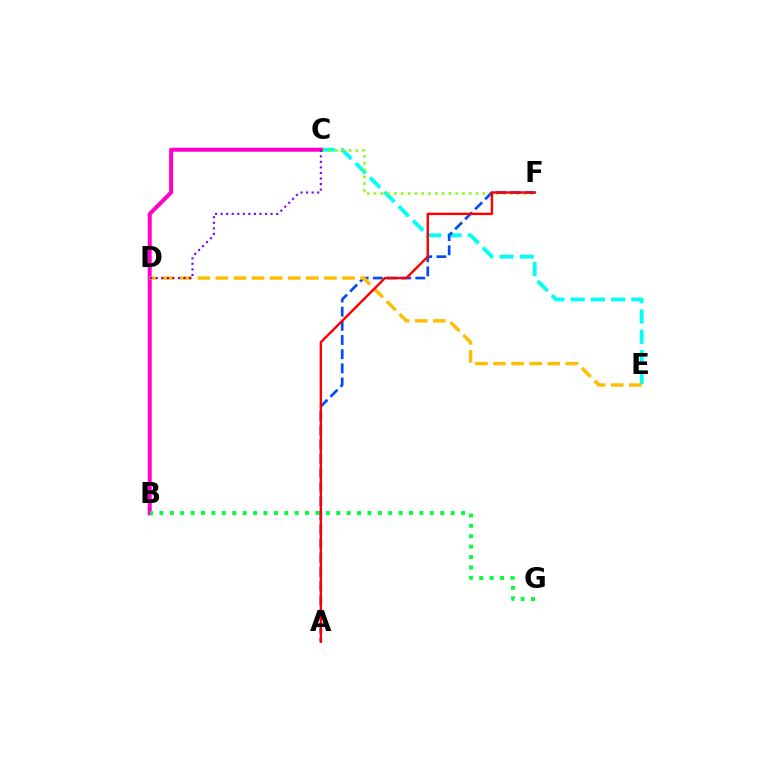{('C', 'E'): [{'color': '#00fff6', 'line_style': 'dashed', 'thickness': 2.75}], ('C', 'F'): [{'color': '#84ff00', 'line_style': 'dotted', 'thickness': 1.85}], ('B', 'C'): [{'color': '#ff00cf', 'line_style': 'solid', 'thickness': 2.87}], ('A', 'F'): [{'color': '#004bff', 'line_style': 'dashed', 'thickness': 1.92}, {'color': '#ff0000', 'line_style': 'solid', 'thickness': 1.73}], ('B', 'G'): [{'color': '#00ff39', 'line_style': 'dotted', 'thickness': 2.83}], ('D', 'E'): [{'color': '#ffbd00', 'line_style': 'dashed', 'thickness': 2.46}], ('C', 'D'): [{'color': '#7200ff', 'line_style': 'dotted', 'thickness': 1.51}]}